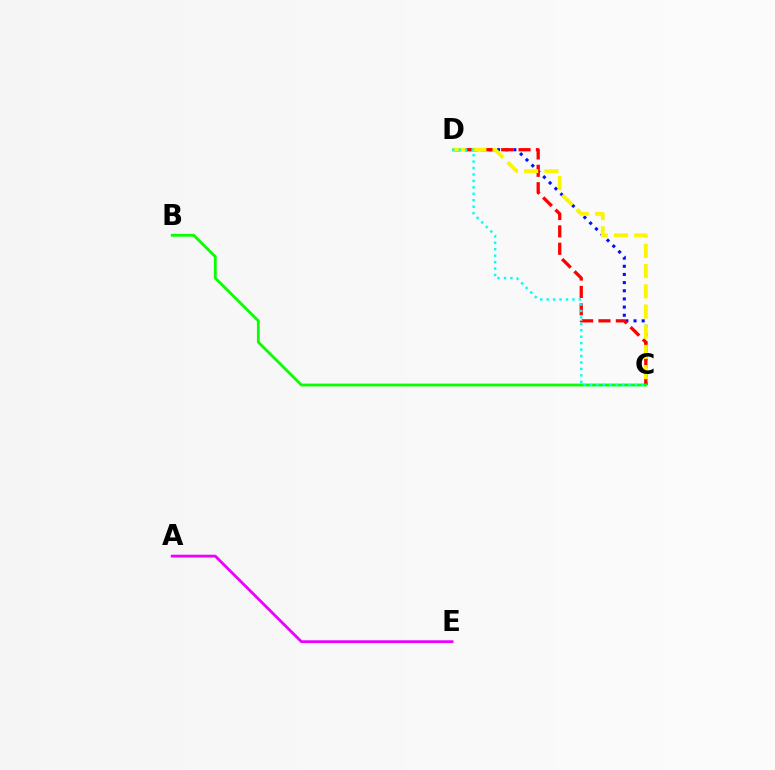{('C', 'D'): [{'color': '#0010ff', 'line_style': 'dotted', 'thickness': 2.22}, {'color': '#ff0000', 'line_style': 'dashed', 'thickness': 2.36}, {'color': '#fcf500', 'line_style': 'dashed', 'thickness': 2.75}, {'color': '#00fff6', 'line_style': 'dotted', 'thickness': 1.75}], ('B', 'C'): [{'color': '#08ff00', 'line_style': 'solid', 'thickness': 2.02}], ('A', 'E'): [{'color': '#ee00ff', 'line_style': 'solid', 'thickness': 2.01}]}